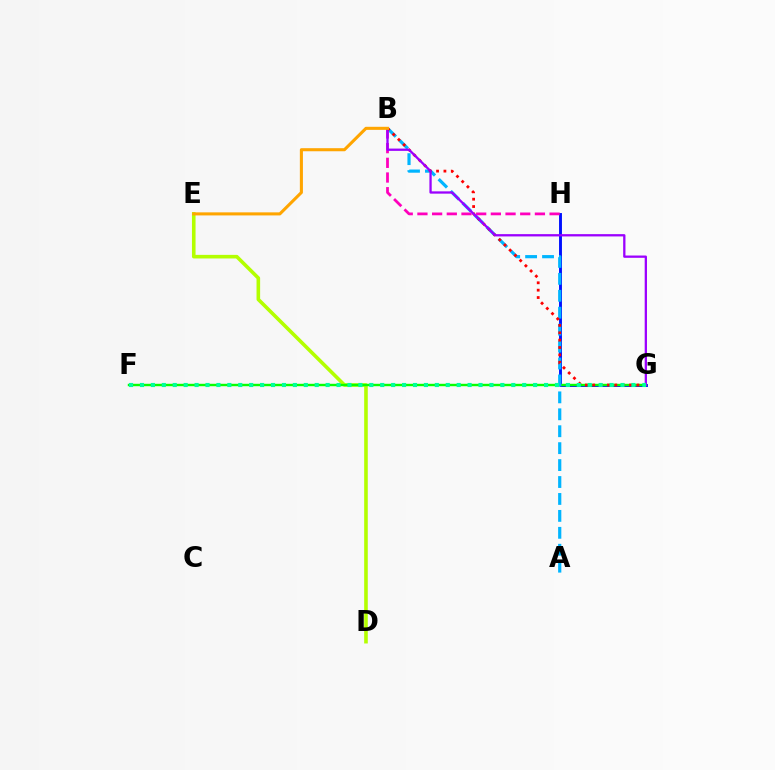{('D', 'E'): [{'color': '#b3ff00', 'line_style': 'solid', 'thickness': 2.59}], ('G', 'H'): [{'color': '#0010ff', 'line_style': 'solid', 'thickness': 2.09}], ('F', 'G'): [{'color': '#08ff00', 'line_style': 'solid', 'thickness': 1.74}, {'color': '#00ff9d', 'line_style': 'dotted', 'thickness': 2.97}], ('A', 'B'): [{'color': '#00b5ff', 'line_style': 'dashed', 'thickness': 2.3}], ('B', 'H'): [{'color': '#ff00bd', 'line_style': 'dashed', 'thickness': 1.99}], ('B', 'G'): [{'color': '#ff0000', 'line_style': 'dotted', 'thickness': 2.0}, {'color': '#9b00ff', 'line_style': 'solid', 'thickness': 1.65}], ('B', 'E'): [{'color': '#ffa500', 'line_style': 'solid', 'thickness': 2.21}]}